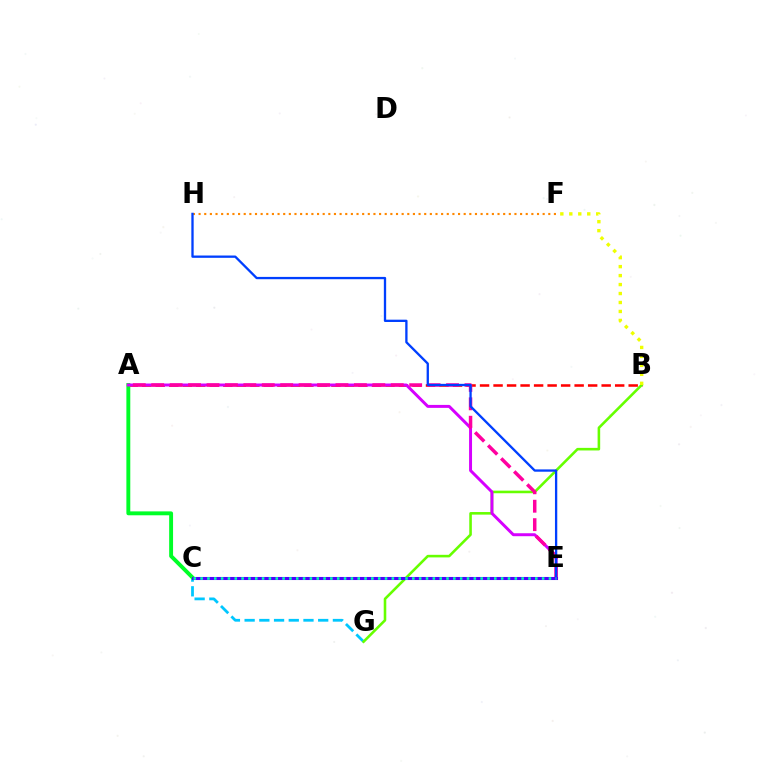{('C', 'G'): [{'color': '#00c7ff', 'line_style': 'dashed', 'thickness': 2.0}], ('A', 'B'): [{'color': '#ff0000', 'line_style': 'dashed', 'thickness': 1.84}], ('A', 'C'): [{'color': '#00ff27', 'line_style': 'solid', 'thickness': 2.81}], ('B', 'G'): [{'color': '#66ff00', 'line_style': 'solid', 'thickness': 1.86}], ('A', 'E'): [{'color': '#d600ff', 'line_style': 'solid', 'thickness': 2.13}, {'color': '#ff00a0', 'line_style': 'dashed', 'thickness': 2.5}], ('F', 'H'): [{'color': '#ff8800', 'line_style': 'dotted', 'thickness': 1.53}], ('E', 'H'): [{'color': '#003fff', 'line_style': 'solid', 'thickness': 1.66}], ('B', 'F'): [{'color': '#eeff00', 'line_style': 'dotted', 'thickness': 2.44}], ('C', 'E'): [{'color': '#4f00ff', 'line_style': 'solid', 'thickness': 2.21}, {'color': '#00ffaf', 'line_style': 'dotted', 'thickness': 1.86}]}